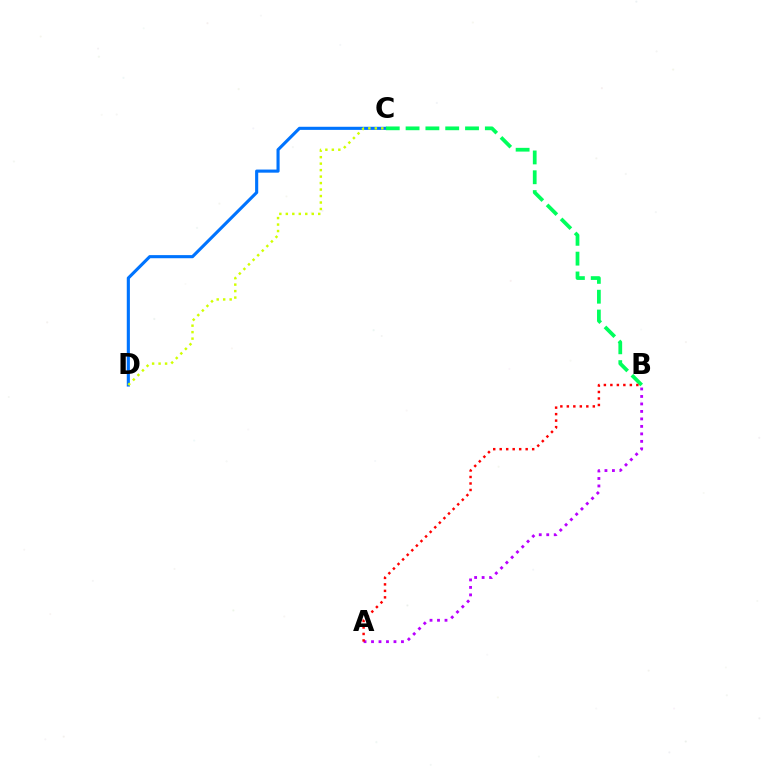{('A', 'B'): [{'color': '#b900ff', 'line_style': 'dotted', 'thickness': 2.03}, {'color': '#ff0000', 'line_style': 'dotted', 'thickness': 1.76}], ('C', 'D'): [{'color': '#0074ff', 'line_style': 'solid', 'thickness': 2.24}, {'color': '#d1ff00', 'line_style': 'dotted', 'thickness': 1.76}], ('B', 'C'): [{'color': '#00ff5c', 'line_style': 'dashed', 'thickness': 2.69}]}